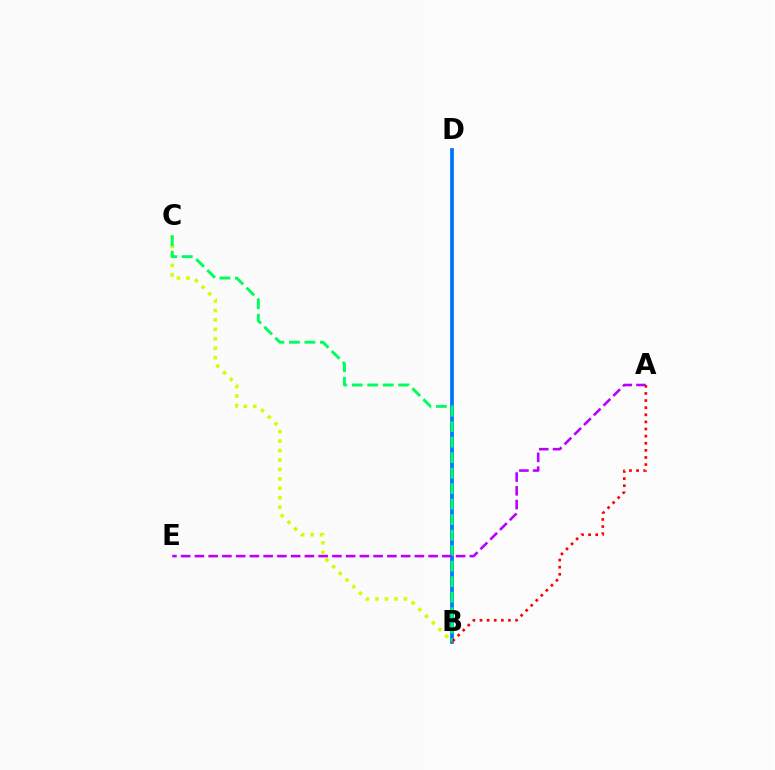{('B', 'D'): [{'color': '#0074ff', 'line_style': 'solid', 'thickness': 2.69}], ('B', 'C'): [{'color': '#d1ff00', 'line_style': 'dotted', 'thickness': 2.57}, {'color': '#00ff5c', 'line_style': 'dashed', 'thickness': 2.11}], ('A', 'B'): [{'color': '#ff0000', 'line_style': 'dotted', 'thickness': 1.93}], ('A', 'E'): [{'color': '#b900ff', 'line_style': 'dashed', 'thickness': 1.87}]}